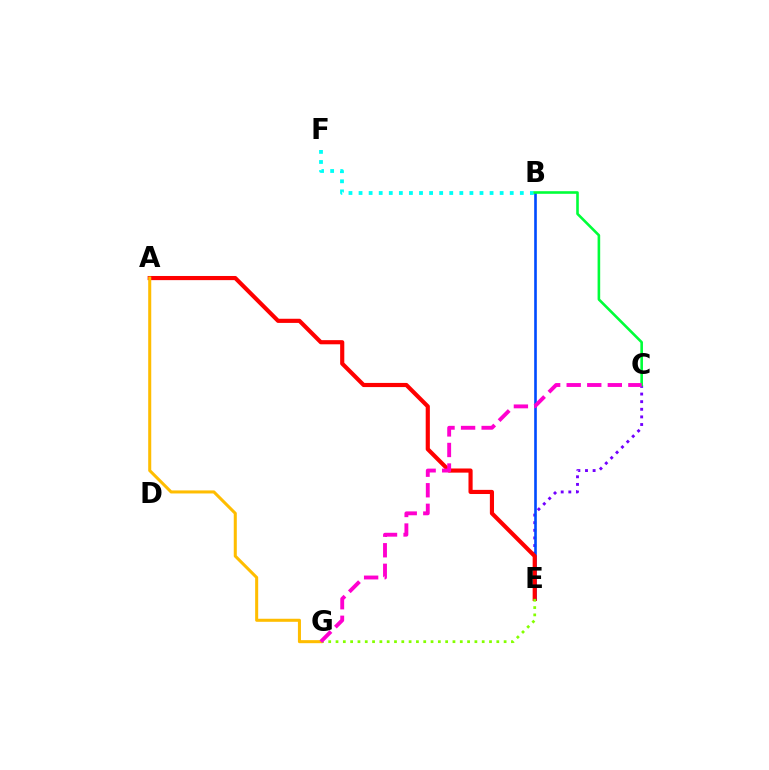{('C', 'E'): [{'color': '#7200ff', 'line_style': 'dotted', 'thickness': 2.07}], ('B', 'F'): [{'color': '#00fff6', 'line_style': 'dotted', 'thickness': 2.74}], ('B', 'E'): [{'color': '#004bff', 'line_style': 'solid', 'thickness': 1.9}], ('A', 'E'): [{'color': '#ff0000', 'line_style': 'solid', 'thickness': 2.99}], ('B', 'C'): [{'color': '#00ff39', 'line_style': 'solid', 'thickness': 1.88}], ('E', 'G'): [{'color': '#84ff00', 'line_style': 'dotted', 'thickness': 1.99}], ('A', 'G'): [{'color': '#ffbd00', 'line_style': 'solid', 'thickness': 2.19}], ('C', 'G'): [{'color': '#ff00cf', 'line_style': 'dashed', 'thickness': 2.79}]}